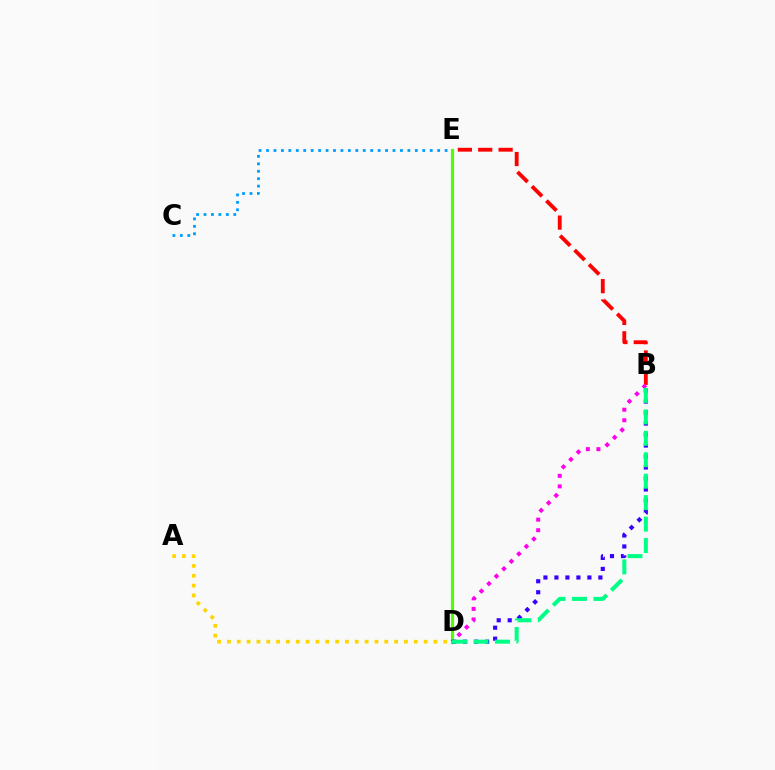{('B', 'E'): [{'color': '#ff0000', 'line_style': 'dashed', 'thickness': 2.77}], ('C', 'E'): [{'color': '#009eff', 'line_style': 'dotted', 'thickness': 2.02}], ('D', 'E'): [{'color': '#4fff00', 'line_style': 'solid', 'thickness': 2.27}], ('B', 'D'): [{'color': '#3700ff', 'line_style': 'dotted', 'thickness': 2.99}, {'color': '#ff00ed', 'line_style': 'dotted', 'thickness': 2.87}, {'color': '#00ff86', 'line_style': 'dashed', 'thickness': 2.91}], ('A', 'D'): [{'color': '#ffd500', 'line_style': 'dotted', 'thickness': 2.67}]}